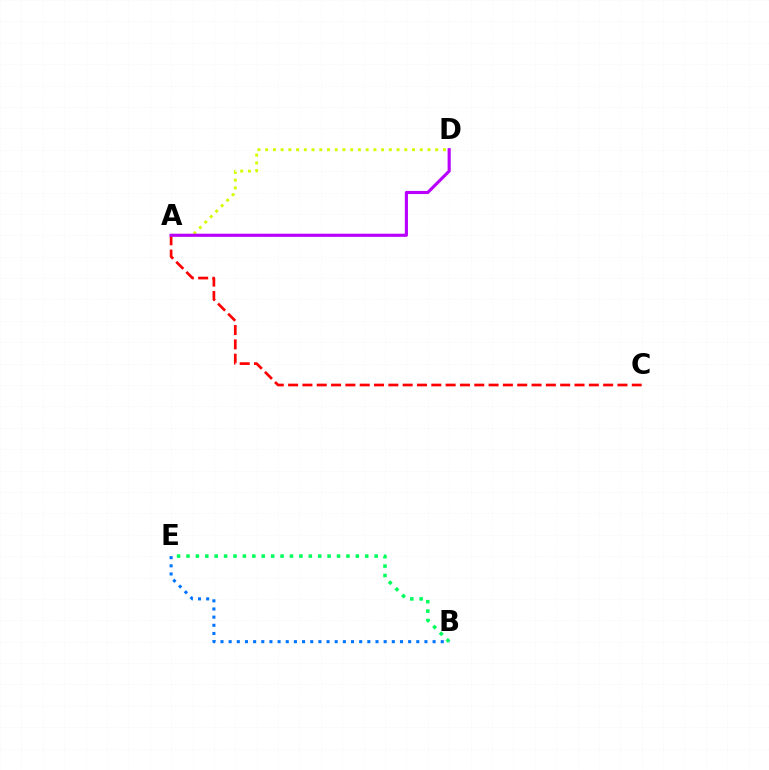{('B', 'E'): [{'color': '#00ff5c', 'line_style': 'dotted', 'thickness': 2.56}, {'color': '#0074ff', 'line_style': 'dotted', 'thickness': 2.22}], ('A', 'C'): [{'color': '#ff0000', 'line_style': 'dashed', 'thickness': 1.95}], ('A', 'D'): [{'color': '#d1ff00', 'line_style': 'dotted', 'thickness': 2.1}, {'color': '#b900ff', 'line_style': 'solid', 'thickness': 2.25}]}